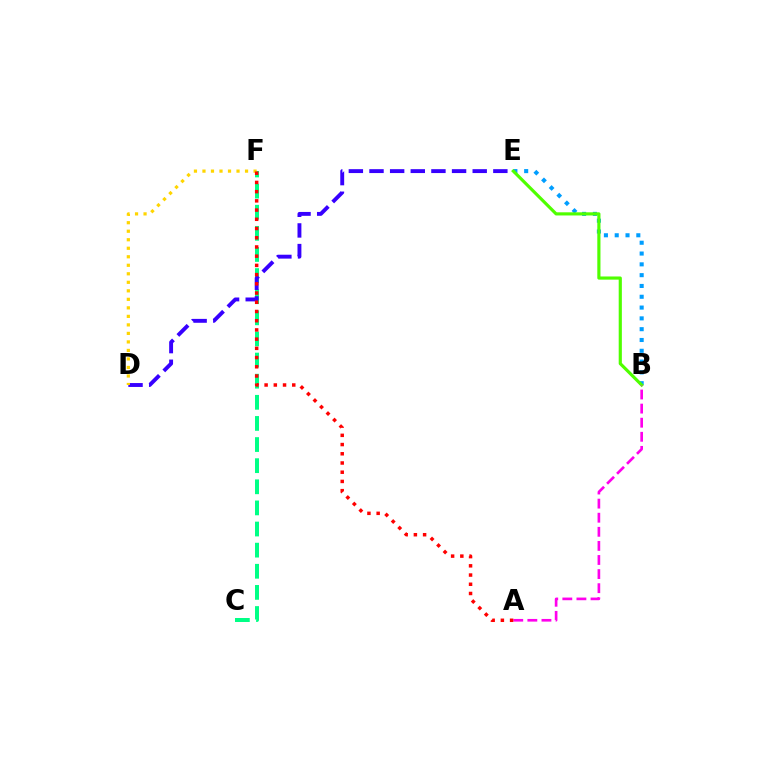{('C', 'F'): [{'color': '#00ff86', 'line_style': 'dashed', 'thickness': 2.87}], ('B', 'E'): [{'color': '#009eff', 'line_style': 'dotted', 'thickness': 2.94}, {'color': '#4fff00', 'line_style': 'solid', 'thickness': 2.27}], ('D', 'E'): [{'color': '#3700ff', 'line_style': 'dashed', 'thickness': 2.8}], ('A', 'B'): [{'color': '#ff00ed', 'line_style': 'dashed', 'thickness': 1.91}], ('D', 'F'): [{'color': '#ffd500', 'line_style': 'dotted', 'thickness': 2.31}], ('A', 'F'): [{'color': '#ff0000', 'line_style': 'dotted', 'thickness': 2.5}]}